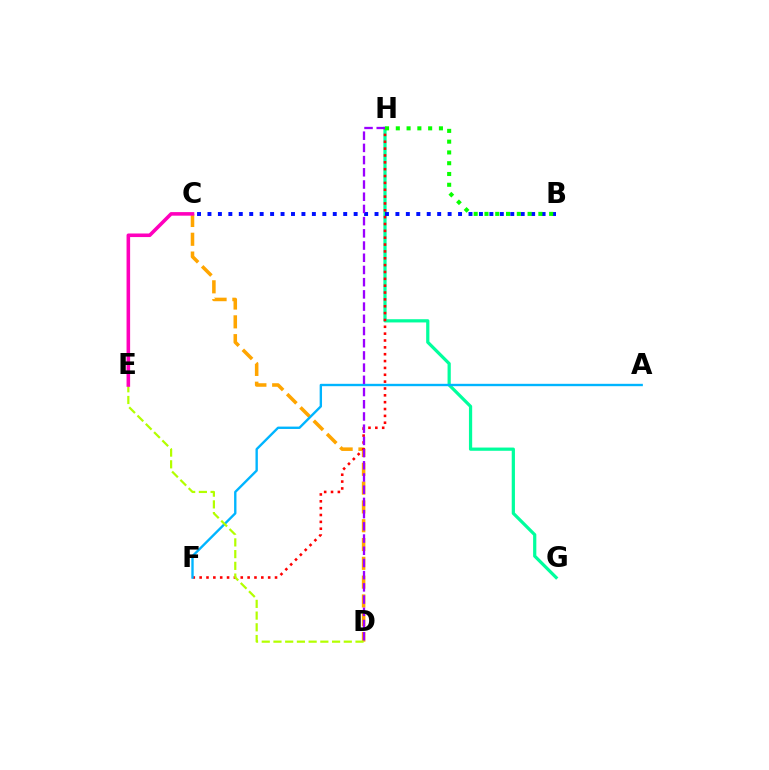{('C', 'D'): [{'color': '#ffa500', 'line_style': 'dashed', 'thickness': 2.55}], ('G', 'H'): [{'color': '#00ff9d', 'line_style': 'solid', 'thickness': 2.32}], ('B', 'C'): [{'color': '#0010ff', 'line_style': 'dotted', 'thickness': 2.84}], ('F', 'H'): [{'color': '#ff0000', 'line_style': 'dotted', 'thickness': 1.86}], ('A', 'F'): [{'color': '#00b5ff', 'line_style': 'solid', 'thickness': 1.71}], ('D', 'E'): [{'color': '#b3ff00', 'line_style': 'dashed', 'thickness': 1.59}], ('B', 'H'): [{'color': '#08ff00', 'line_style': 'dotted', 'thickness': 2.93}], ('C', 'E'): [{'color': '#ff00bd', 'line_style': 'solid', 'thickness': 2.57}], ('D', 'H'): [{'color': '#9b00ff', 'line_style': 'dashed', 'thickness': 1.66}]}